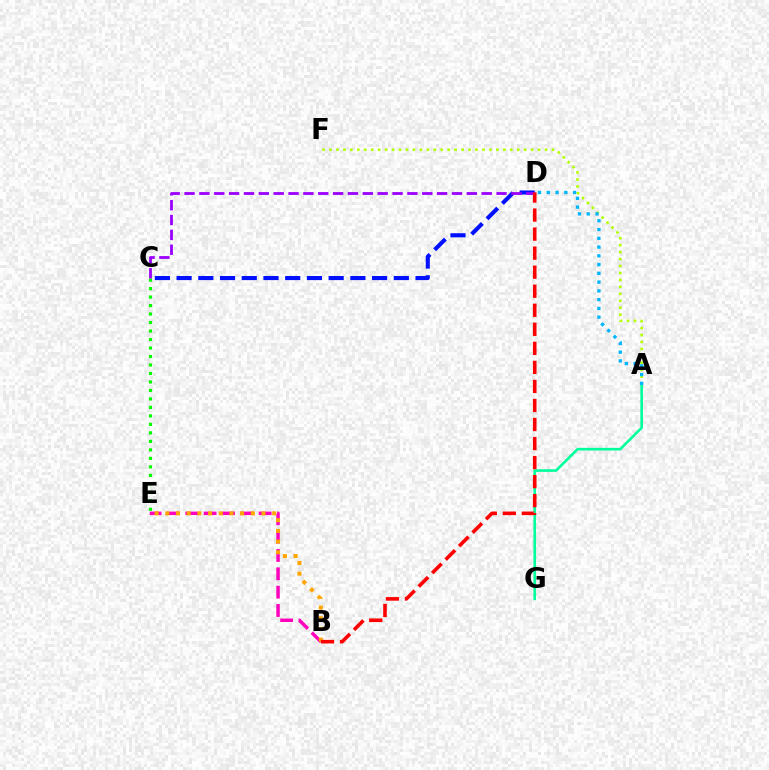{('C', 'D'): [{'color': '#0010ff', 'line_style': 'dashed', 'thickness': 2.95}, {'color': '#9b00ff', 'line_style': 'dashed', 'thickness': 2.02}], ('A', 'F'): [{'color': '#b3ff00', 'line_style': 'dotted', 'thickness': 1.89}], ('A', 'G'): [{'color': '#00ff9d', 'line_style': 'solid', 'thickness': 1.9}], ('C', 'E'): [{'color': '#08ff00', 'line_style': 'dotted', 'thickness': 2.31}], ('B', 'E'): [{'color': '#ff00bd', 'line_style': 'dashed', 'thickness': 2.49}, {'color': '#ffa500', 'line_style': 'dotted', 'thickness': 2.91}], ('B', 'D'): [{'color': '#ff0000', 'line_style': 'dashed', 'thickness': 2.59}], ('A', 'D'): [{'color': '#00b5ff', 'line_style': 'dotted', 'thickness': 2.38}]}